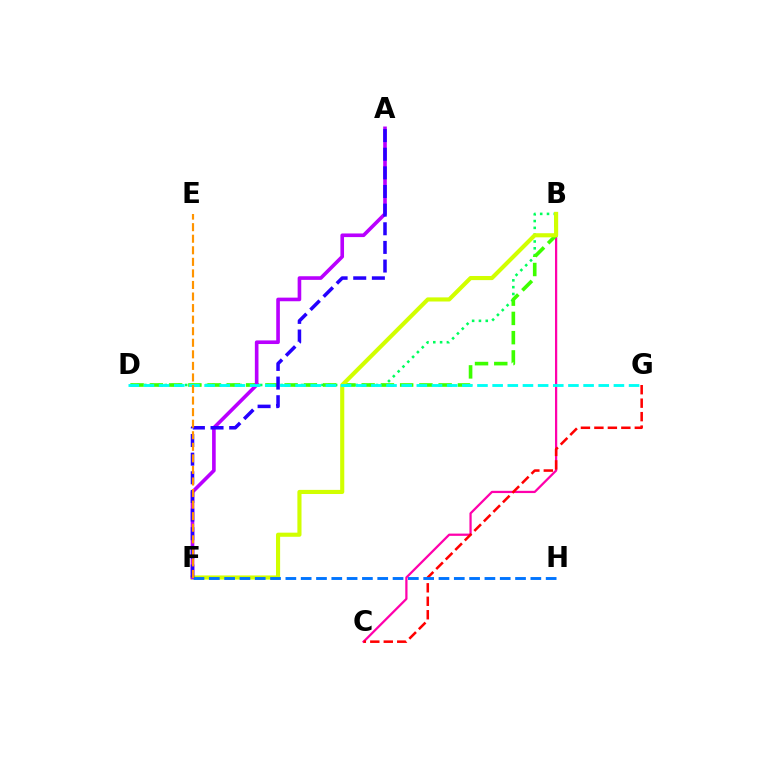{('B', 'D'): [{'color': '#00ff5c', 'line_style': 'dotted', 'thickness': 1.85}, {'color': '#3dff00', 'line_style': 'dashed', 'thickness': 2.62}], ('B', 'C'): [{'color': '#ff00ac', 'line_style': 'solid', 'thickness': 1.62}], ('C', 'G'): [{'color': '#ff0000', 'line_style': 'dashed', 'thickness': 1.83}], ('B', 'F'): [{'color': '#d1ff00', 'line_style': 'solid', 'thickness': 2.97}], ('A', 'F'): [{'color': '#b900ff', 'line_style': 'solid', 'thickness': 2.61}, {'color': '#2500ff', 'line_style': 'dashed', 'thickness': 2.53}], ('F', 'H'): [{'color': '#0074ff', 'line_style': 'dashed', 'thickness': 2.08}], ('D', 'G'): [{'color': '#00fff6', 'line_style': 'dashed', 'thickness': 2.06}], ('E', 'F'): [{'color': '#ff9400', 'line_style': 'dashed', 'thickness': 1.57}]}